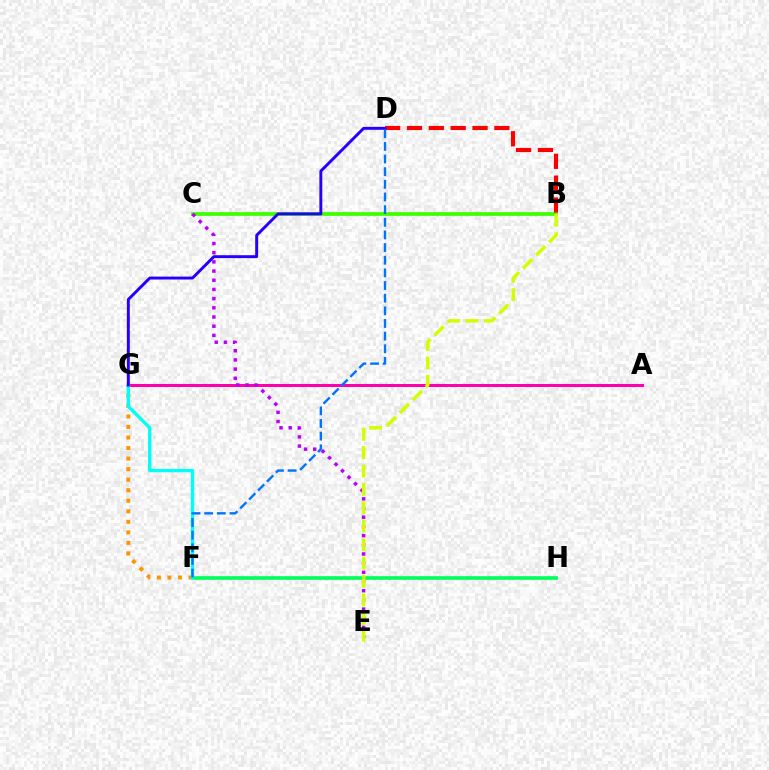{('A', 'G'): [{'color': '#ff00ac', 'line_style': 'solid', 'thickness': 2.15}], ('F', 'G'): [{'color': '#ff9400', 'line_style': 'dotted', 'thickness': 2.86}, {'color': '#00fff6', 'line_style': 'solid', 'thickness': 2.41}], ('B', 'C'): [{'color': '#3dff00', 'line_style': 'solid', 'thickness': 2.69}], ('F', 'H'): [{'color': '#00ff5c', 'line_style': 'solid', 'thickness': 2.62}], ('C', 'E'): [{'color': '#b900ff', 'line_style': 'dotted', 'thickness': 2.5}], ('B', 'D'): [{'color': '#ff0000', 'line_style': 'dashed', 'thickness': 2.97}], ('D', 'G'): [{'color': '#2500ff', 'line_style': 'solid', 'thickness': 2.11}], ('B', 'E'): [{'color': '#d1ff00', 'line_style': 'dashed', 'thickness': 2.5}], ('D', 'F'): [{'color': '#0074ff', 'line_style': 'dashed', 'thickness': 1.72}]}